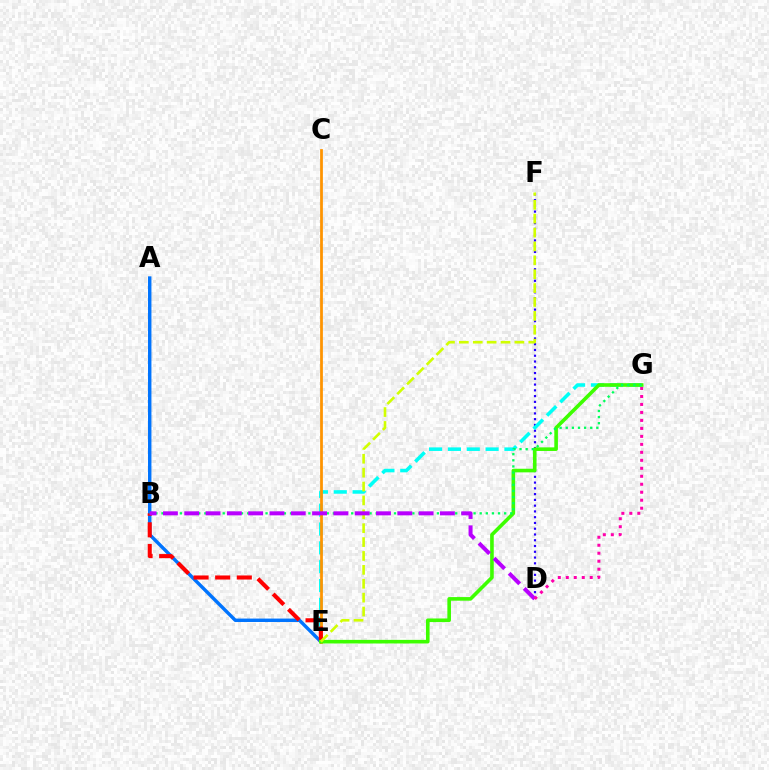{('A', 'E'): [{'color': '#0074ff', 'line_style': 'solid', 'thickness': 2.46}], ('D', 'F'): [{'color': '#2500ff', 'line_style': 'dotted', 'thickness': 1.57}], ('E', 'G'): [{'color': '#00fff6', 'line_style': 'dashed', 'thickness': 2.56}, {'color': '#3dff00', 'line_style': 'solid', 'thickness': 2.6}], ('C', 'E'): [{'color': '#ff9400', 'line_style': 'solid', 'thickness': 1.99}], ('B', 'E'): [{'color': '#ff0000', 'line_style': 'dashed', 'thickness': 2.94}], ('B', 'G'): [{'color': '#00ff5c', 'line_style': 'dotted', 'thickness': 1.66}], ('E', 'F'): [{'color': '#d1ff00', 'line_style': 'dashed', 'thickness': 1.89}], ('B', 'D'): [{'color': '#b900ff', 'line_style': 'dashed', 'thickness': 2.89}], ('D', 'G'): [{'color': '#ff00ac', 'line_style': 'dotted', 'thickness': 2.17}]}